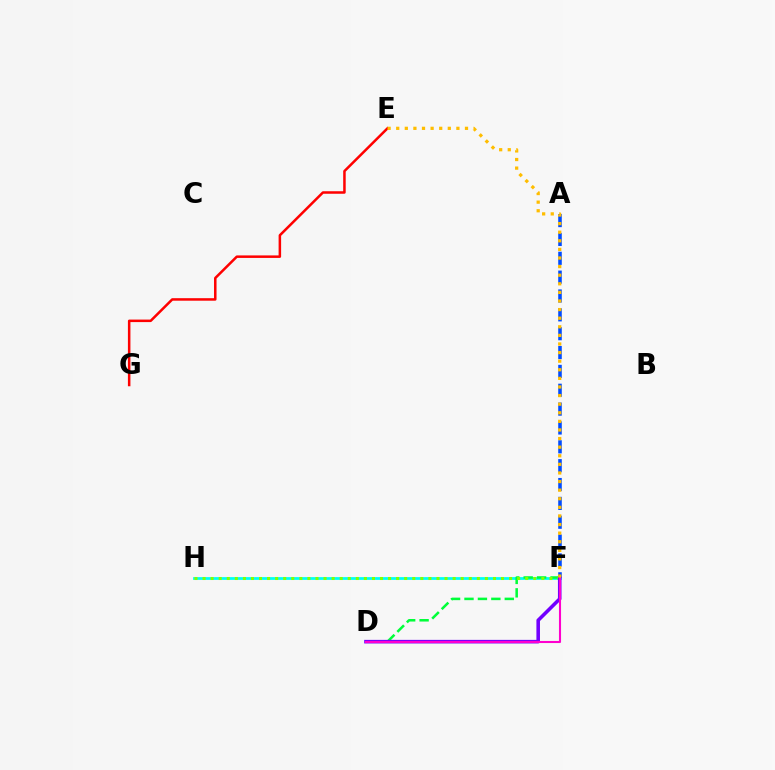{('F', 'H'): [{'color': '#00fff6', 'line_style': 'solid', 'thickness': 2.0}, {'color': '#84ff00', 'line_style': 'dotted', 'thickness': 2.19}], ('D', 'F'): [{'color': '#00ff39', 'line_style': 'dashed', 'thickness': 1.82}, {'color': '#7200ff', 'line_style': 'solid', 'thickness': 2.57}, {'color': '#ff00cf', 'line_style': 'solid', 'thickness': 1.5}], ('A', 'F'): [{'color': '#004bff', 'line_style': 'dashed', 'thickness': 2.56}], ('E', 'G'): [{'color': '#ff0000', 'line_style': 'solid', 'thickness': 1.81}], ('E', 'F'): [{'color': '#ffbd00', 'line_style': 'dotted', 'thickness': 2.34}]}